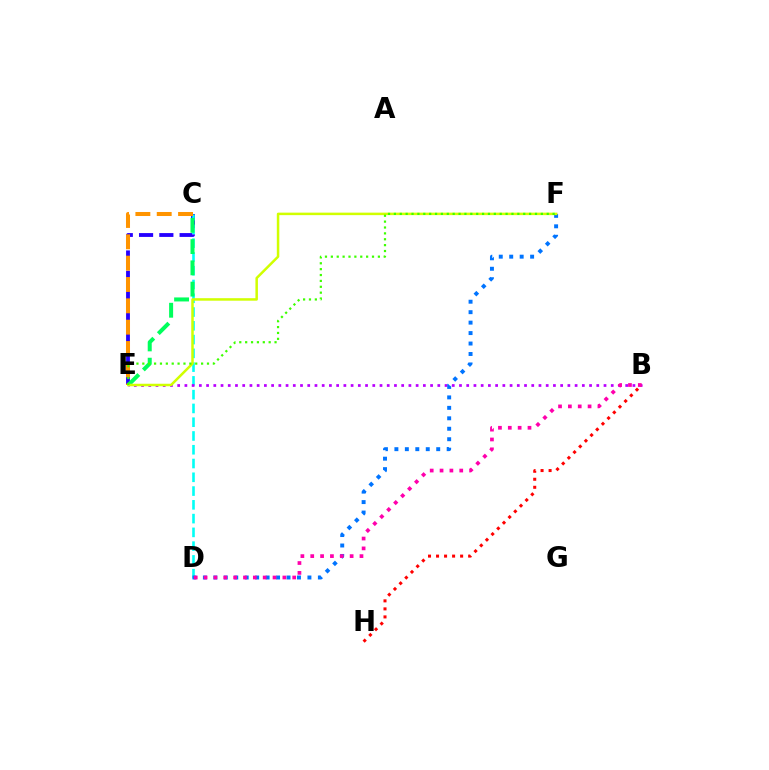{('C', 'E'): [{'color': '#2500ff', 'line_style': 'dashed', 'thickness': 2.76}, {'color': '#00ff5c', 'line_style': 'dashed', 'thickness': 2.89}, {'color': '#ff9400', 'line_style': 'dashed', 'thickness': 2.9}], ('C', 'D'): [{'color': '#00fff6', 'line_style': 'dashed', 'thickness': 1.87}], ('B', 'E'): [{'color': '#b900ff', 'line_style': 'dotted', 'thickness': 1.96}], ('D', 'F'): [{'color': '#0074ff', 'line_style': 'dotted', 'thickness': 2.84}], ('B', 'H'): [{'color': '#ff0000', 'line_style': 'dotted', 'thickness': 2.18}], ('E', 'F'): [{'color': '#d1ff00', 'line_style': 'solid', 'thickness': 1.8}, {'color': '#3dff00', 'line_style': 'dotted', 'thickness': 1.6}], ('B', 'D'): [{'color': '#ff00ac', 'line_style': 'dotted', 'thickness': 2.68}]}